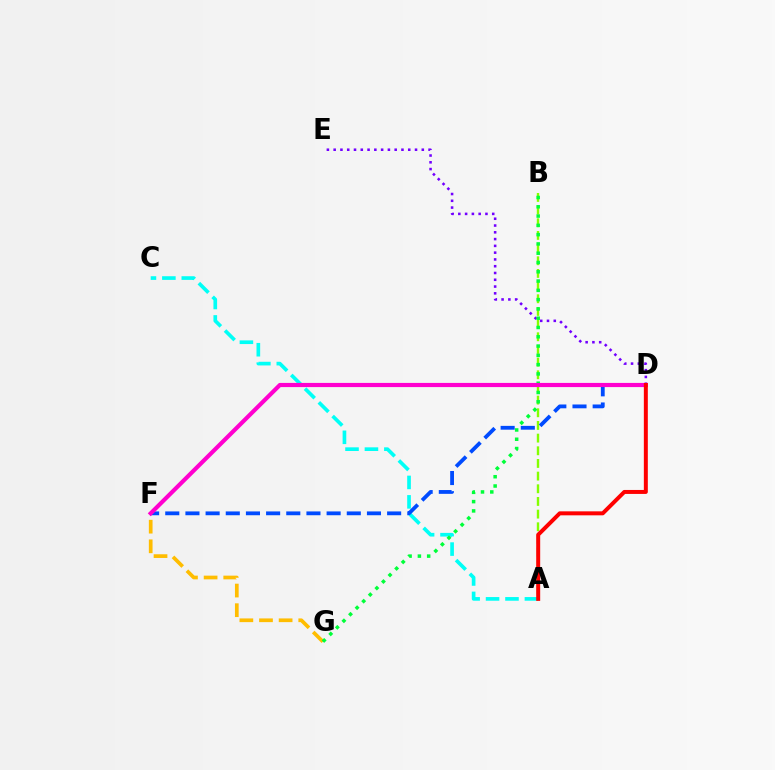{('A', 'C'): [{'color': '#00fff6', 'line_style': 'dashed', 'thickness': 2.64}], ('F', 'G'): [{'color': '#ffbd00', 'line_style': 'dashed', 'thickness': 2.67}], ('D', 'E'): [{'color': '#7200ff', 'line_style': 'dotted', 'thickness': 1.84}], ('A', 'B'): [{'color': '#84ff00', 'line_style': 'dashed', 'thickness': 1.72}], ('B', 'G'): [{'color': '#00ff39', 'line_style': 'dotted', 'thickness': 2.52}], ('D', 'F'): [{'color': '#004bff', 'line_style': 'dashed', 'thickness': 2.74}, {'color': '#ff00cf', 'line_style': 'solid', 'thickness': 3.0}], ('A', 'D'): [{'color': '#ff0000', 'line_style': 'solid', 'thickness': 2.86}]}